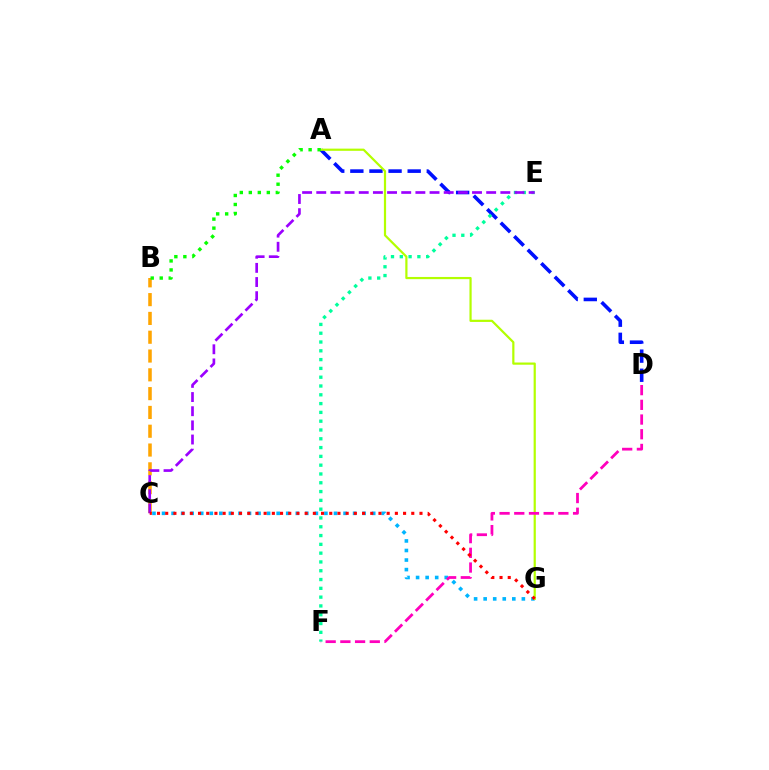{('A', 'D'): [{'color': '#0010ff', 'line_style': 'dashed', 'thickness': 2.6}], ('B', 'C'): [{'color': '#ffa500', 'line_style': 'dashed', 'thickness': 2.55}], ('E', 'F'): [{'color': '#00ff9d', 'line_style': 'dotted', 'thickness': 2.39}], ('C', 'G'): [{'color': '#00b5ff', 'line_style': 'dotted', 'thickness': 2.6}, {'color': '#ff0000', 'line_style': 'dotted', 'thickness': 2.23}], ('A', 'G'): [{'color': '#b3ff00', 'line_style': 'solid', 'thickness': 1.59}], ('C', 'E'): [{'color': '#9b00ff', 'line_style': 'dashed', 'thickness': 1.92}], ('D', 'F'): [{'color': '#ff00bd', 'line_style': 'dashed', 'thickness': 2.0}], ('A', 'B'): [{'color': '#08ff00', 'line_style': 'dotted', 'thickness': 2.45}]}